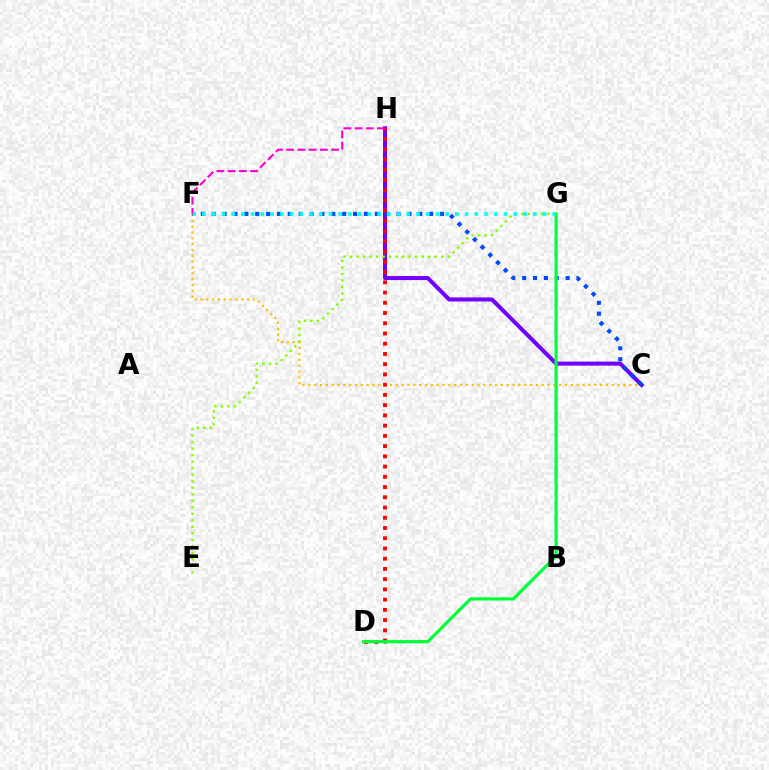{('C', 'F'): [{'color': '#ffbd00', 'line_style': 'dotted', 'thickness': 1.59}, {'color': '#004bff', 'line_style': 'dotted', 'thickness': 2.95}], ('C', 'H'): [{'color': '#7200ff', 'line_style': 'solid', 'thickness': 2.9}], ('D', 'H'): [{'color': '#ff0000', 'line_style': 'dotted', 'thickness': 2.78}], ('F', 'H'): [{'color': '#ff00cf', 'line_style': 'dashed', 'thickness': 1.53}], ('D', 'G'): [{'color': '#00ff39', 'line_style': 'solid', 'thickness': 2.29}], ('E', 'G'): [{'color': '#84ff00', 'line_style': 'dotted', 'thickness': 1.77}], ('F', 'G'): [{'color': '#00fff6', 'line_style': 'dotted', 'thickness': 2.64}]}